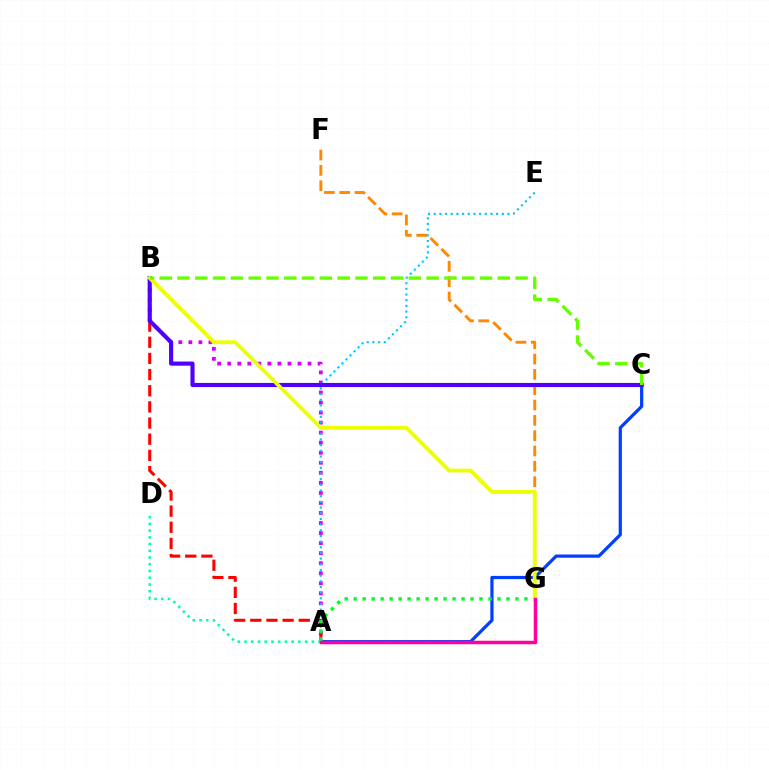{('A', 'B'): [{'color': '#d600ff', 'line_style': 'dotted', 'thickness': 2.73}, {'color': '#ff0000', 'line_style': 'dashed', 'thickness': 2.19}], ('F', 'G'): [{'color': '#ff8800', 'line_style': 'dashed', 'thickness': 2.08}], ('A', 'E'): [{'color': '#00c7ff', 'line_style': 'dotted', 'thickness': 1.54}], ('A', 'C'): [{'color': '#003fff', 'line_style': 'solid', 'thickness': 2.32}], ('A', 'G'): [{'color': '#00ff27', 'line_style': 'dotted', 'thickness': 2.44}, {'color': '#ff00a0', 'line_style': 'solid', 'thickness': 2.52}], ('A', 'D'): [{'color': '#00ffaf', 'line_style': 'dotted', 'thickness': 1.83}], ('B', 'C'): [{'color': '#4f00ff', 'line_style': 'solid', 'thickness': 2.98}, {'color': '#66ff00', 'line_style': 'dashed', 'thickness': 2.42}], ('B', 'G'): [{'color': '#eeff00', 'line_style': 'solid', 'thickness': 2.73}]}